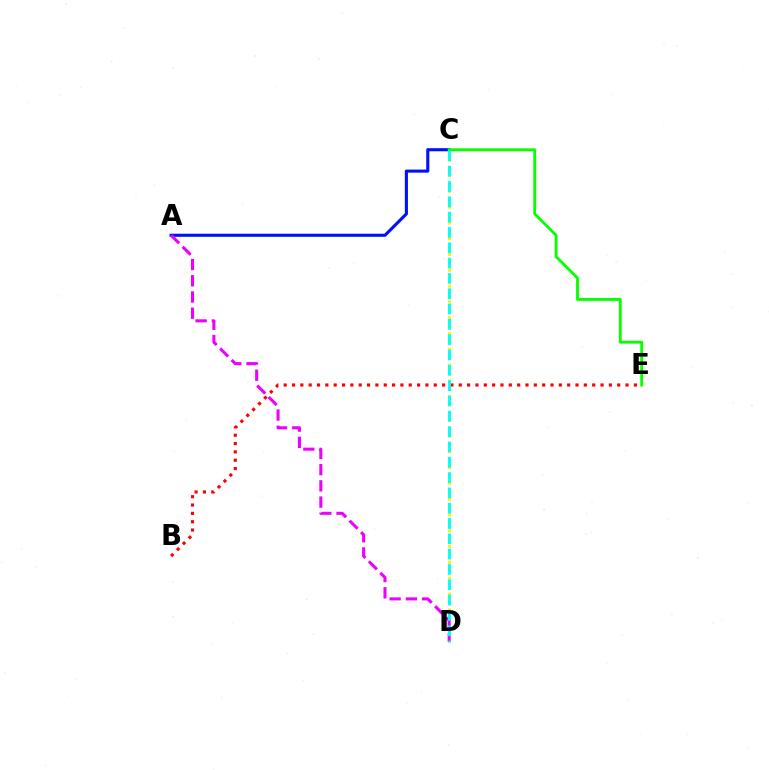{('A', 'C'): [{'color': '#0010ff', 'line_style': 'solid', 'thickness': 2.23}], ('C', 'D'): [{'color': '#fcf500', 'line_style': 'dotted', 'thickness': 2.14}, {'color': '#00fff6', 'line_style': 'dashed', 'thickness': 2.08}], ('B', 'E'): [{'color': '#ff0000', 'line_style': 'dotted', 'thickness': 2.27}], ('C', 'E'): [{'color': '#08ff00', 'line_style': 'solid', 'thickness': 2.06}], ('A', 'D'): [{'color': '#ee00ff', 'line_style': 'dashed', 'thickness': 2.2}]}